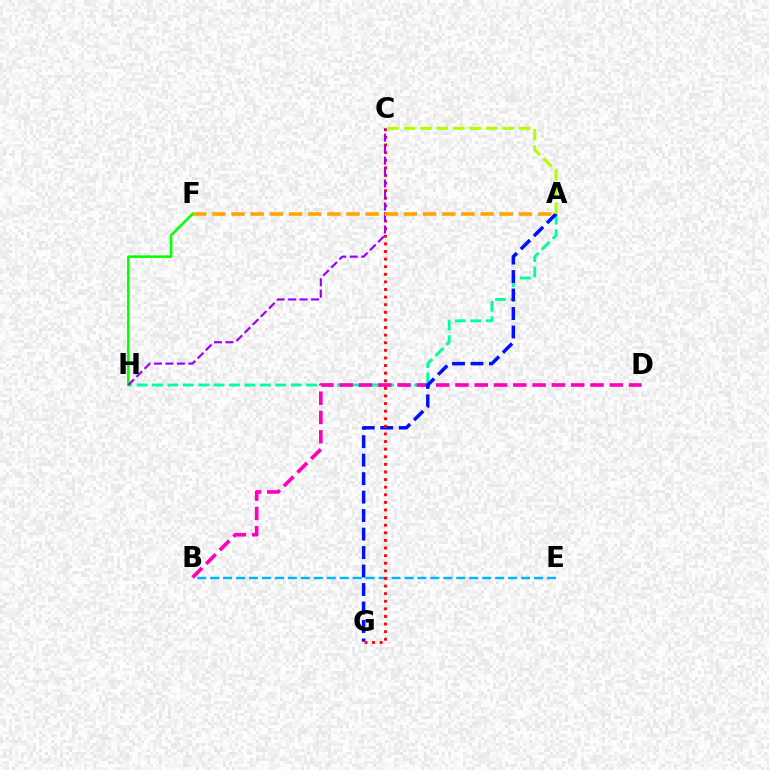{('A', 'H'): [{'color': '#00ff9d', 'line_style': 'dashed', 'thickness': 2.09}], ('B', 'D'): [{'color': '#ff00bd', 'line_style': 'dashed', 'thickness': 2.62}], ('F', 'H'): [{'color': '#08ff00', 'line_style': 'solid', 'thickness': 1.84}], ('B', 'E'): [{'color': '#00b5ff', 'line_style': 'dashed', 'thickness': 1.76}], ('A', 'G'): [{'color': '#0010ff', 'line_style': 'dashed', 'thickness': 2.51}], ('C', 'G'): [{'color': '#ff0000', 'line_style': 'dotted', 'thickness': 2.07}], ('C', 'H'): [{'color': '#9b00ff', 'line_style': 'dashed', 'thickness': 1.56}], ('A', 'C'): [{'color': '#b3ff00', 'line_style': 'dashed', 'thickness': 2.23}], ('A', 'F'): [{'color': '#ffa500', 'line_style': 'dashed', 'thickness': 2.6}]}